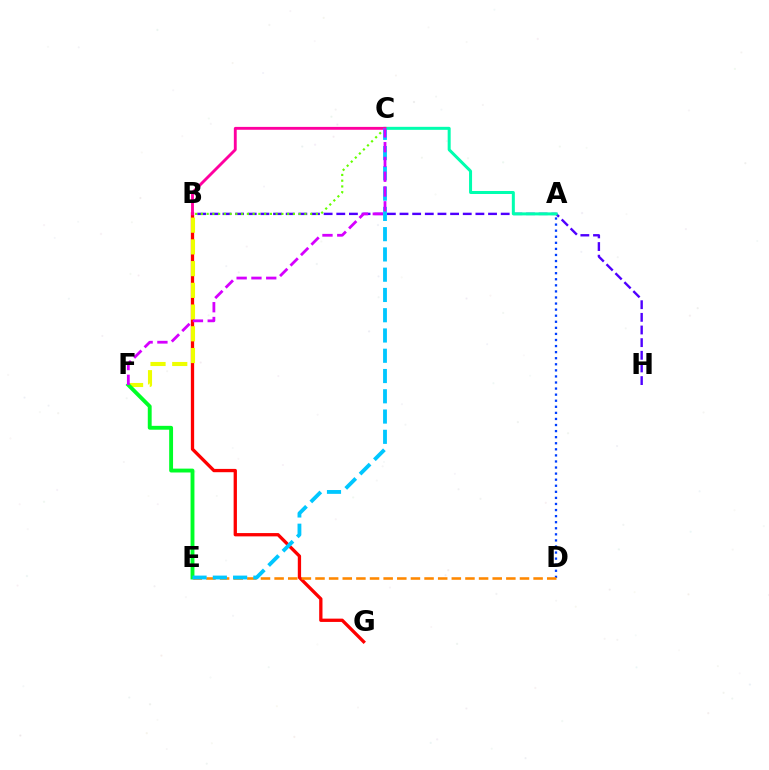{('B', 'G'): [{'color': '#ff0000', 'line_style': 'solid', 'thickness': 2.38}], ('B', 'F'): [{'color': '#eeff00', 'line_style': 'dashed', 'thickness': 2.95}], ('B', 'H'): [{'color': '#4f00ff', 'line_style': 'dashed', 'thickness': 1.72}], ('B', 'C'): [{'color': '#66ff00', 'line_style': 'dotted', 'thickness': 1.56}, {'color': '#ff00a0', 'line_style': 'solid', 'thickness': 2.07}], ('A', 'C'): [{'color': '#00ffaf', 'line_style': 'solid', 'thickness': 2.17}], ('E', 'F'): [{'color': '#00ff27', 'line_style': 'solid', 'thickness': 2.79}], ('A', 'D'): [{'color': '#003fff', 'line_style': 'dotted', 'thickness': 1.65}], ('D', 'E'): [{'color': '#ff8800', 'line_style': 'dashed', 'thickness': 1.85}], ('C', 'E'): [{'color': '#00c7ff', 'line_style': 'dashed', 'thickness': 2.75}], ('C', 'F'): [{'color': '#d600ff', 'line_style': 'dashed', 'thickness': 2.01}]}